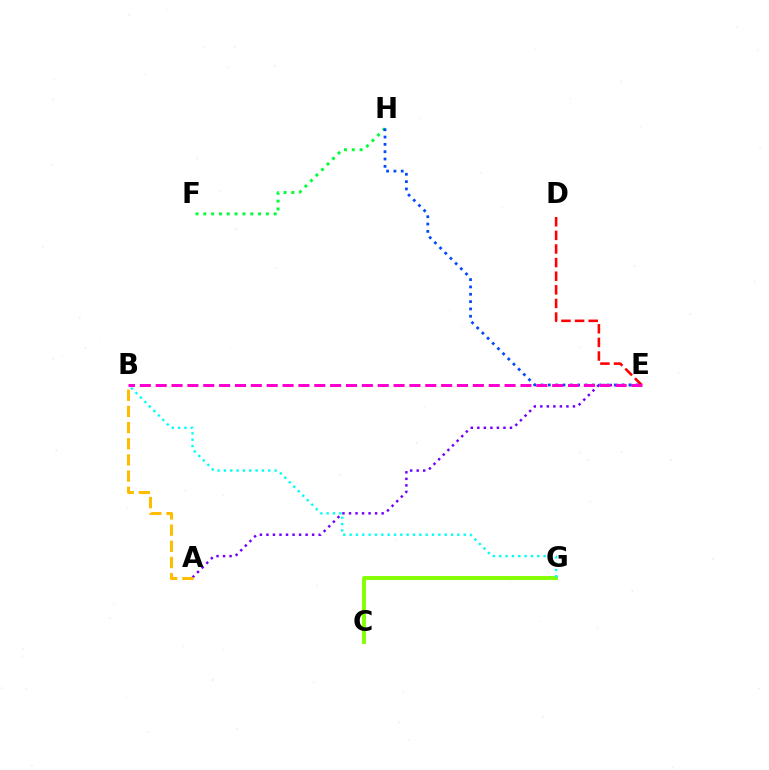{('A', 'E'): [{'color': '#7200ff', 'line_style': 'dotted', 'thickness': 1.77}], ('A', 'B'): [{'color': '#ffbd00', 'line_style': 'dashed', 'thickness': 2.2}], ('F', 'H'): [{'color': '#00ff39', 'line_style': 'dotted', 'thickness': 2.12}], ('E', 'H'): [{'color': '#004bff', 'line_style': 'dotted', 'thickness': 1.99}], ('D', 'E'): [{'color': '#ff0000', 'line_style': 'dashed', 'thickness': 1.85}], ('C', 'G'): [{'color': '#84ff00', 'line_style': 'solid', 'thickness': 2.81}], ('B', 'E'): [{'color': '#ff00cf', 'line_style': 'dashed', 'thickness': 2.15}], ('B', 'G'): [{'color': '#00fff6', 'line_style': 'dotted', 'thickness': 1.72}]}